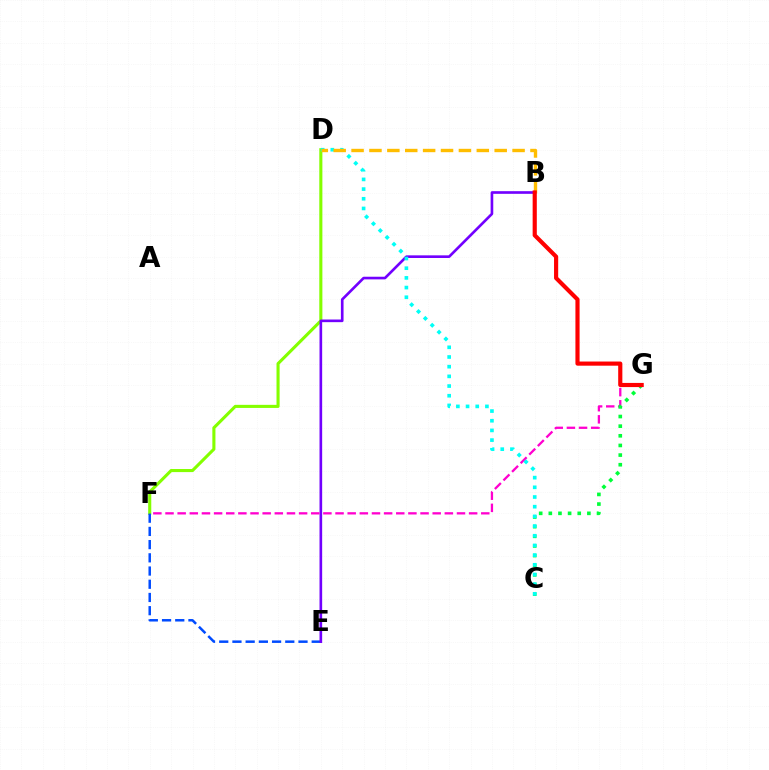{('D', 'F'): [{'color': '#84ff00', 'line_style': 'solid', 'thickness': 2.23}], ('E', 'F'): [{'color': '#004bff', 'line_style': 'dashed', 'thickness': 1.79}], ('B', 'E'): [{'color': '#7200ff', 'line_style': 'solid', 'thickness': 1.91}], ('F', 'G'): [{'color': '#ff00cf', 'line_style': 'dashed', 'thickness': 1.65}], ('C', 'G'): [{'color': '#00ff39', 'line_style': 'dotted', 'thickness': 2.62}], ('C', 'D'): [{'color': '#00fff6', 'line_style': 'dotted', 'thickness': 2.63}], ('B', 'D'): [{'color': '#ffbd00', 'line_style': 'dashed', 'thickness': 2.43}], ('B', 'G'): [{'color': '#ff0000', 'line_style': 'solid', 'thickness': 2.99}]}